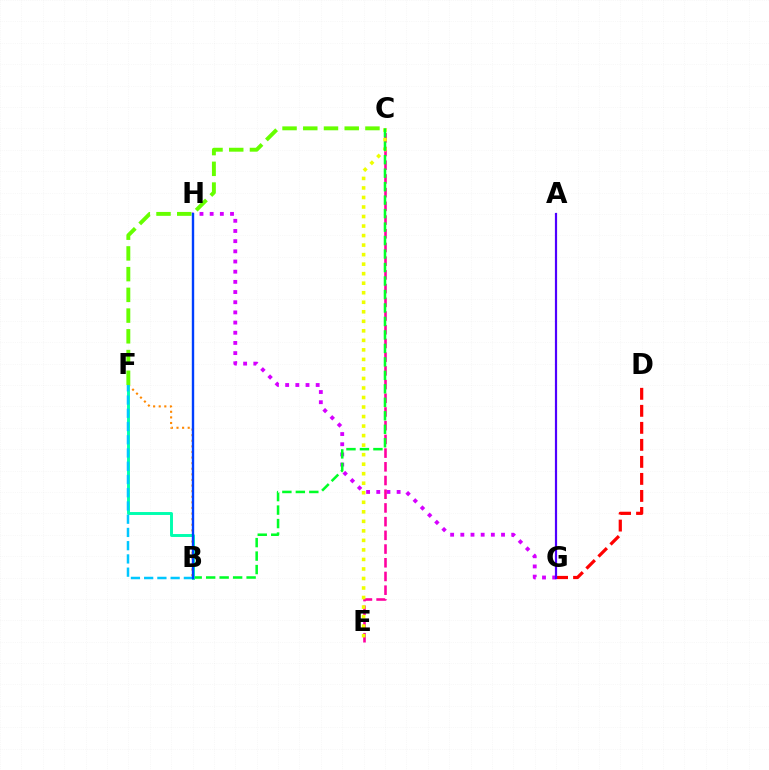{('G', 'H'): [{'color': '#d600ff', 'line_style': 'dotted', 'thickness': 2.77}], ('C', 'E'): [{'color': '#ff00a0', 'line_style': 'dashed', 'thickness': 1.86}, {'color': '#eeff00', 'line_style': 'dotted', 'thickness': 2.59}], ('B', 'C'): [{'color': '#00ff27', 'line_style': 'dashed', 'thickness': 1.83}], ('B', 'F'): [{'color': '#ff8800', 'line_style': 'dotted', 'thickness': 1.52}, {'color': '#00ffaf', 'line_style': 'solid', 'thickness': 2.11}, {'color': '#00c7ff', 'line_style': 'dashed', 'thickness': 1.8}], ('D', 'G'): [{'color': '#ff0000', 'line_style': 'dashed', 'thickness': 2.31}], ('A', 'G'): [{'color': '#4f00ff', 'line_style': 'solid', 'thickness': 1.59}], ('C', 'F'): [{'color': '#66ff00', 'line_style': 'dashed', 'thickness': 2.82}], ('B', 'H'): [{'color': '#003fff', 'line_style': 'solid', 'thickness': 1.72}]}